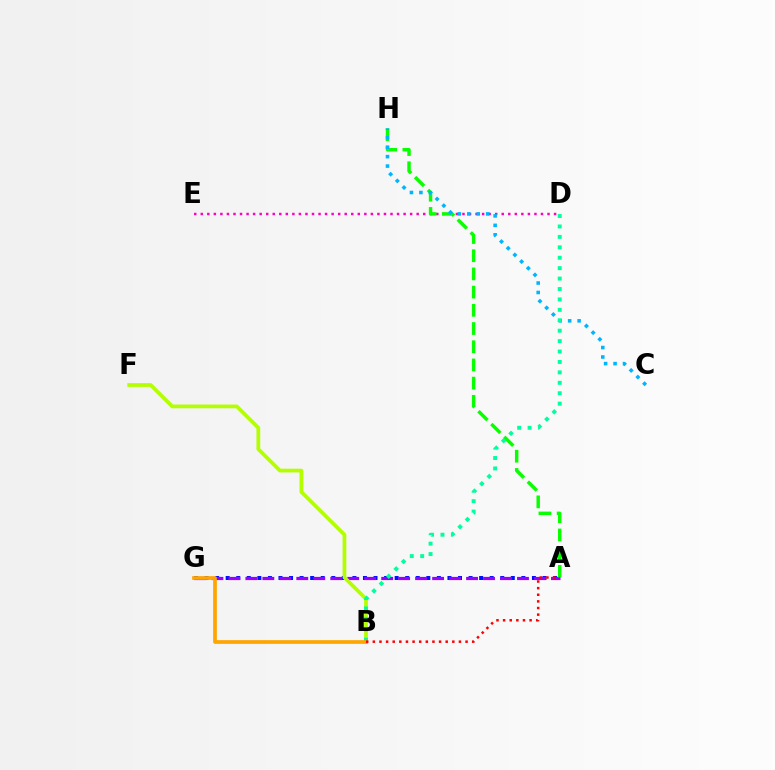{('A', 'G'): [{'color': '#0010ff', 'line_style': 'dotted', 'thickness': 2.87}, {'color': '#9b00ff', 'line_style': 'dashed', 'thickness': 2.31}], ('D', 'E'): [{'color': '#ff00bd', 'line_style': 'dotted', 'thickness': 1.78}], ('A', 'H'): [{'color': '#08ff00', 'line_style': 'dashed', 'thickness': 2.47}], ('B', 'F'): [{'color': '#b3ff00', 'line_style': 'solid', 'thickness': 2.7}], ('C', 'H'): [{'color': '#00b5ff', 'line_style': 'dotted', 'thickness': 2.57}], ('B', 'D'): [{'color': '#00ff9d', 'line_style': 'dotted', 'thickness': 2.83}], ('B', 'G'): [{'color': '#ffa500', 'line_style': 'solid', 'thickness': 2.66}], ('A', 'B'): [{'color': '#ff0000', 'line_style': 'dotted', 'thickness': 1.8}]}